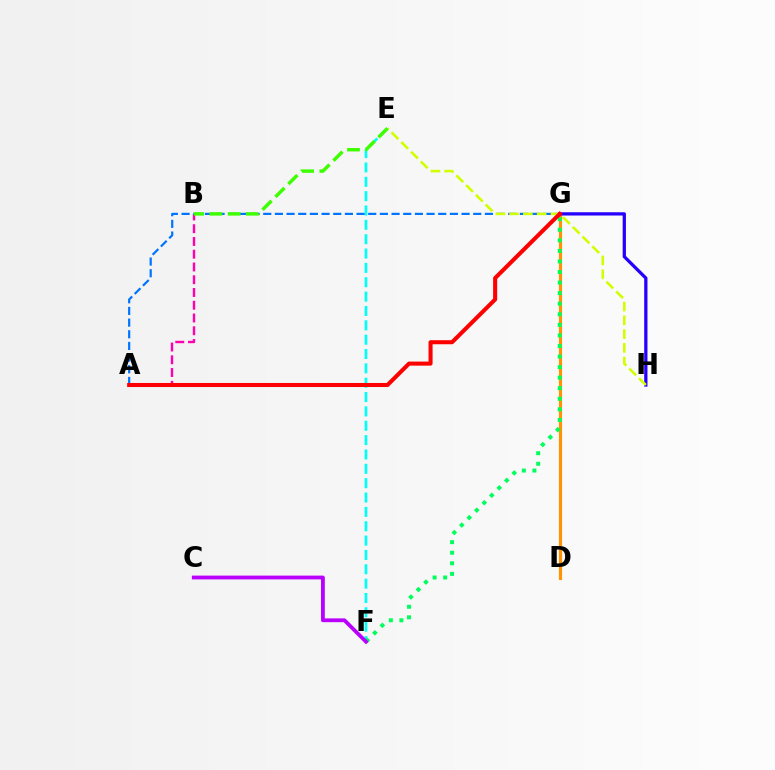{('A', 'B'): [{'color': '#ff00ac', 'line_style': 'dashed', 'thickness': 1.73}], ('E', 'F'): [{'color': '#00fff6', 'line_style': 'dashed', 'thickness': 1.95}], ('A', 'G'): [{'color': '#0074ff', 'line_style': 'dashed', 'thickness': 1.58}, {'color': '#ff0000', 'line_style': 'solid', 'thickness': 2.92}], ('D', 'G'): [{'color': '#ff9400', 'line_style': 'solid', 'thickness': 2.27}], ('G', 'H'): [{'color': '#2500ff', 'line_style': 'solid', 'thickness': 2.35}], ('F', 'G'): [{'color': '#00ff5c', 'line_style': 'dotted', 'thickness': 2.87}], ('E', 'H'): [{'color': '#d1ff00', 'line_style': 'dashed', 'thickness': 1.87}], ('C', 'F'): [{'color': '#b900ff', 'line_style': 'solid', 'thickness': 2.73}], ('B', 'E'): [{'color': '#3dff00', 'line_style': 'dashed', 'thickness': 2.48}]}